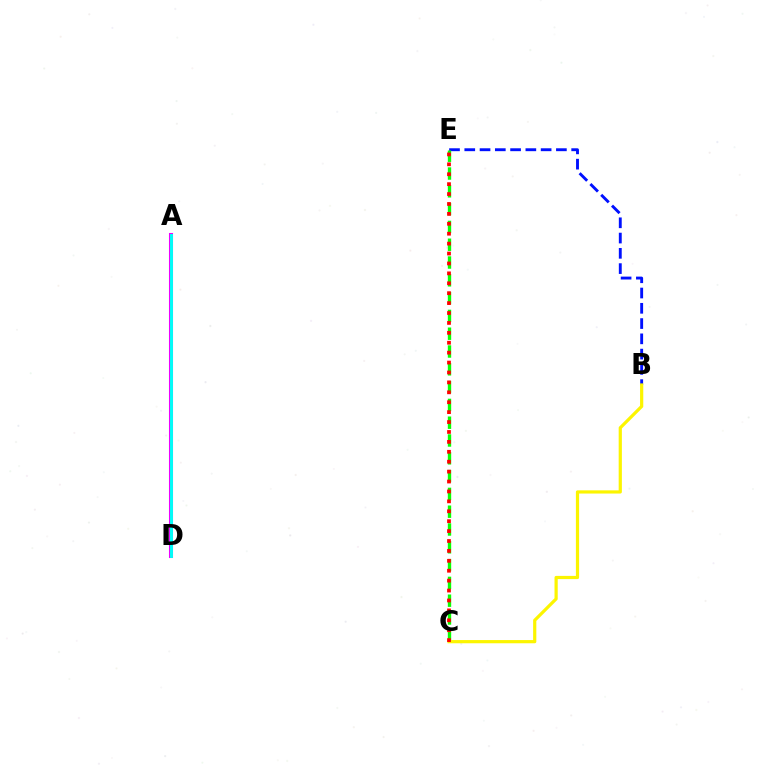{('A', 'D'): [{'color': '#ee00ff', 'line_style': 'solid', 'thickness': 2.92}, {'color': '#00fff6', 'line_style': 'solid', 'thickness': 2.11}], ('B', 'E'): [{'color': '#0010ff', 'line_style': 'dashed', 'thickness': 2.07}], ('C', 'E'): [{'color': '#08ff00', 'line_style': 'dashed', 'thickness': 2.42}, {'color': '#ff0000', 'line_style': 'dotted', 'thickness': 2.69}], ('B', 'C'): [{'color': '#fcf500', 'line_style': 'solid', 'thickness': 2.31}]}